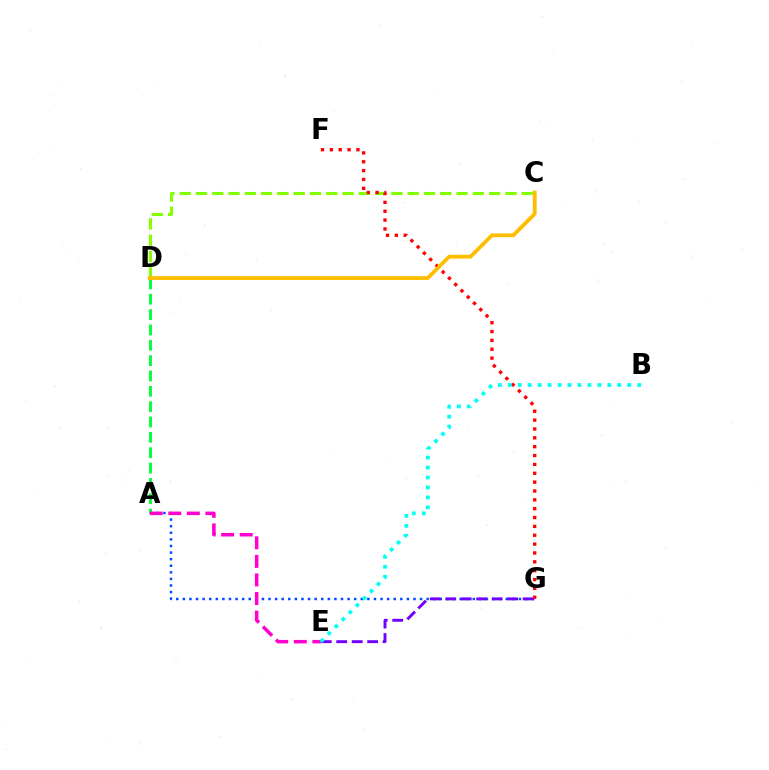{('A', 'G'): [{'color': '#004bff', 'line_style': 'dotted', 'thickness': 1.79}], ('C', 'D'): [{'color': '#84ff00', 'line_style': 'dashed', 'thickness': 2.21}, {'color': '#ffbd00', 'line_style': 'solid', 'thickness': 2.74}], ('E', 'G'): [{'color': '#7200ff', 'line_style': 'dashed', 'thickness': 2.1}], ('A', 'D'): [{'color': '#00ff39', 'line_style': 'dashed', 'thickness': 2.09}], ('A', 'E'): [{'color': '#ff00cf', 'line_style': 'dashed', 'thickness': 2.52}], ('F', 'G'): [{'color': '#ff0000', 'line_style': 'dotted', 'thickness': 2.41}], ('B', 'E'): [{'color': '#00fff6', 'line_style': 'dotted', 'thickness': 2.71}]}